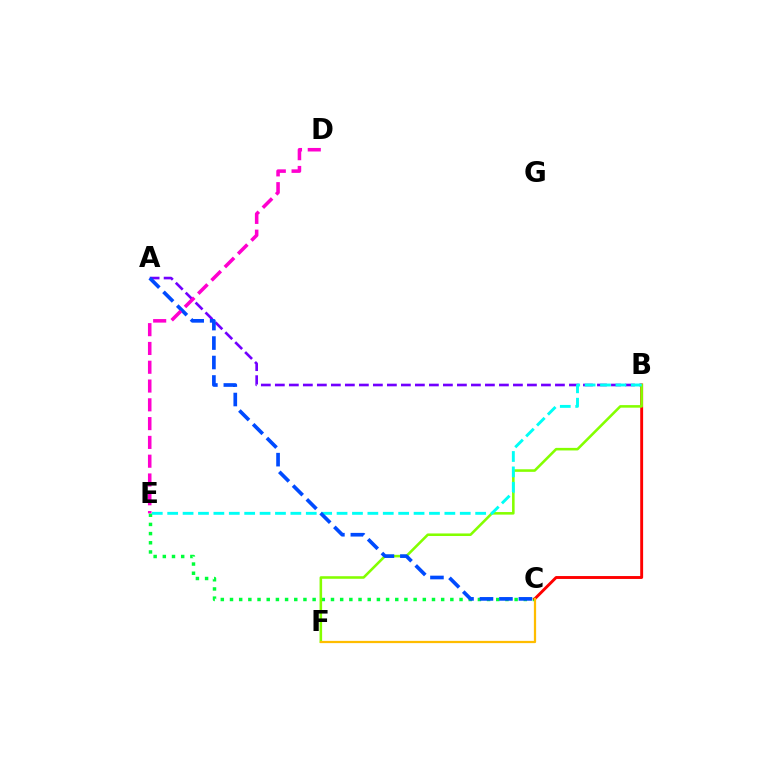{('A', 'B'): [{'color': '#7200ff', 'line_style': 'dashed', 'thickness': 1.9}], ('C', 'E'): [{'color': '#00ff39', 'line_style': 'dotted', 'thickness': 2.49}], ('B', 'C'): [{'color': '#ff0000', 'line_style': 'solid', 'thickness': 2.09}], ('B', 'F'): [{'color': '#84ff00', 'line_style': 'solid', 'thickness': 1.85}], ('B', 'E'): [{'color': '#00fff6', 'line_style': 'dashed', 'thickness': 2.09}], ('A', 'C'): [{'color': '#004bff', 'line_style': 'dashed', 'thickness': 2.64}], ('C', 'F'): [{'color': '#ffbd00', 'line_style': 'solid', 'thickness': 1.62}], ('D', 'E'): [{'color': '#ff00cf', 'line_style': 'dashed', 'thickness': 2.55}]}